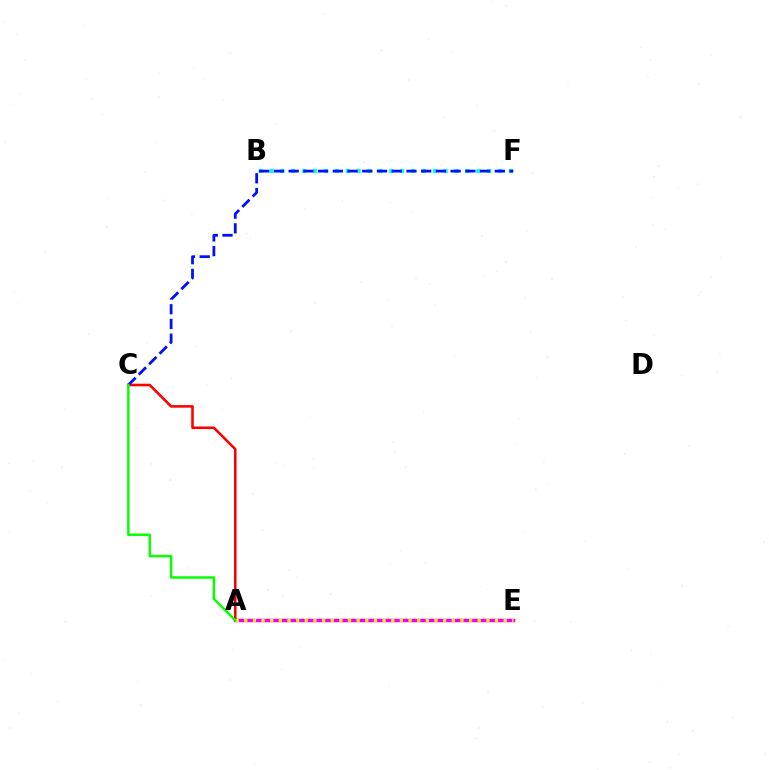{('B', 'F'): [{'color': '#00fff6', 'line_style': 'dotted', 'thickness': 2.96}], ('A', 'E'): [{'color': '#ee00ff', 'line_style': 'solid', 'thickness': 2.51}, {'color': '#fcf500', 'line_style': 'dotted', 'thickness': 2.35}], ('A', 'C'): [{'color': '#ff0000', 'line_style': 'solid', 'thickness': 1.86}, {'color': '#08ff00', 'line_style': 'solid', 'thickness': 1.78}], ('C', 'F'): [{'color': '#0010ff', 'line_style': 'dashed', 'thickness': 2.0}]}